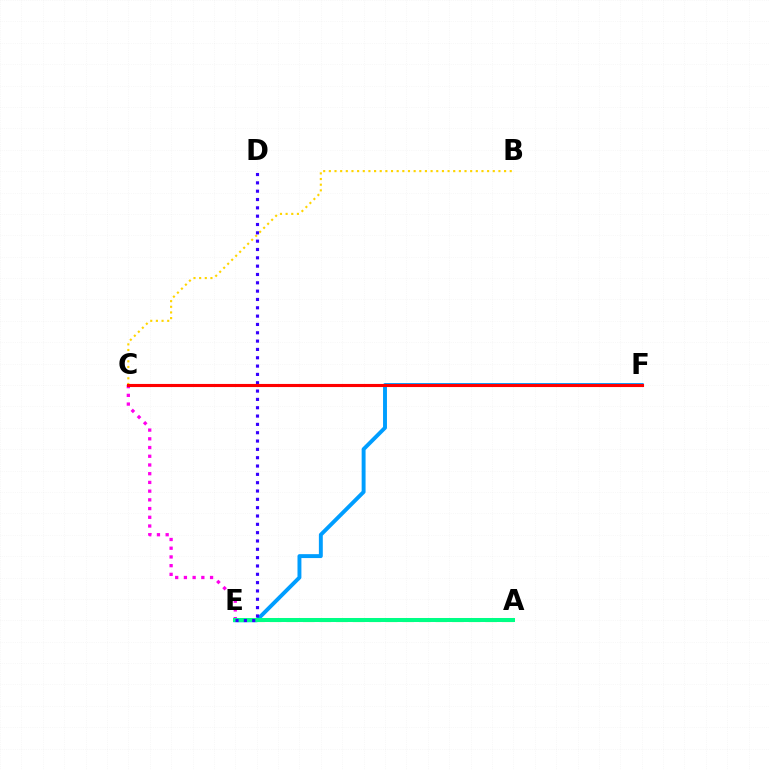{('A', 'E'): [{'color': '#4fff00', 'line_style': 'dashed', 'thickness': 2.25}, {'color': '#00ff86', 'line_style': 'solid', 'thickness': 2.89}], ('E', 'F'): [{'color': '#009eff', 'line_style': 'solid', 'thickness': 2.82}], ('C', 'E'): [{'color': '#ff00ed', 'line_style': 'dotted', 'thickness': 2.37}], ('B', 'C'): [{'color': '#ffd500', 'line_style': 'dotted', 'thickness': 1.54}], ('D', 'E'): [{'color': '#3700ff', 'line_style': 'dotted', 'thickness': 2.26}], ('C', 'F'): [{'color': '#ff0000', 'line_style': 'solid', 'thickness': 2.24}]}